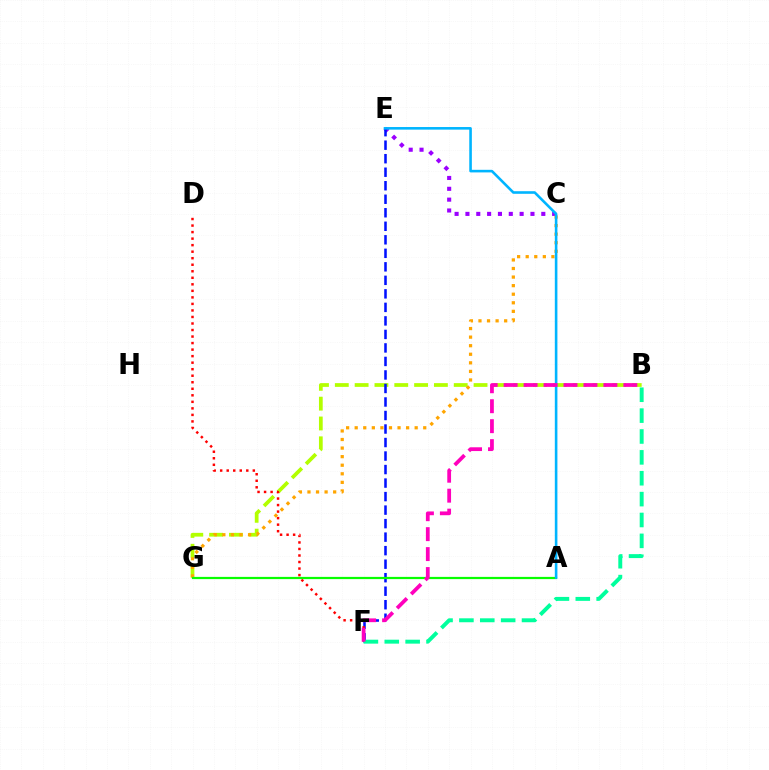{('C', 'E'): [{'color': '#9b00ff', 'line_style': 'dotted', 'thickness': 2.94}], ('B', 'G'): [{'color': '#b3ff00', 'line_style': 'dashed', 'thickness': 2.69}], ('E', 'F'): [{'color': '#0010ff', 'line_style': 'dashed', 'thickness': 1.84}], ('D', 'F'): [{'color': '#ff0000', 'line_style': 'dotted', 'thickness': 1.77}], ('B', 'F'): [{'color': '#00ff9d', 'line_style': 'dashed', 'thickness': 2.84}, {'color': '#ff00bd', 'line_style': 'dashed', 'thickness': 2.71}], ('C', 'G'): [{'color': '#ffa500', 'line_style': 'dotted', 'thickness': 2.33}], ('A', 'G'): [{'color': '#08ff00', 'line_style': 'solid', 'thickness': 1.6}], ('A', 'E'): [{'color': '#00b5ff', 'line_style': 'solid', 'thickness': 1.87}]}